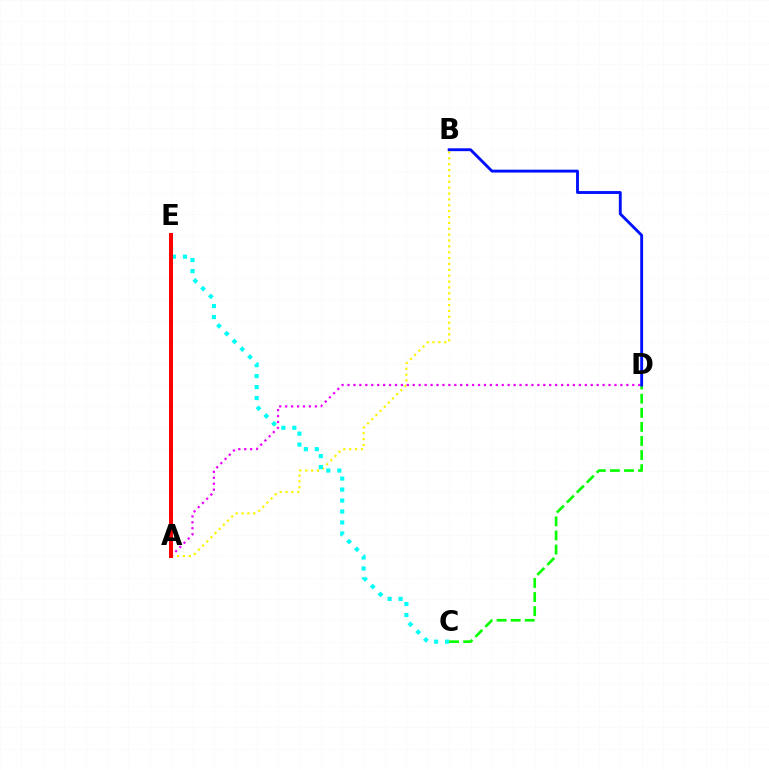{('A', 'B'): [{'color': '#fcf500', 'line_style': 'dotted', 'thickness': 1.59}], ('C', 'E'): [{'color': '#00fff6', 'line_style': 'dotted', 'thickness': 2.98}], ('C', 'D'): [{'color': '#08ff00', 'line_style': 'dashed', 'thickness': 1.91}], ('A', 'D'): [{'color': '#ee00ff', 'line_style': 'dotted', 'thickness': 1.61}], ('B', 'D'): [{'color': '#0010ff', 'line_style': 'solid', 'thickness': 2.07}], ('A', 'E'): [{'color': '#ff0000', 'line_style': 'solid', 'thickness': 2.86}]}